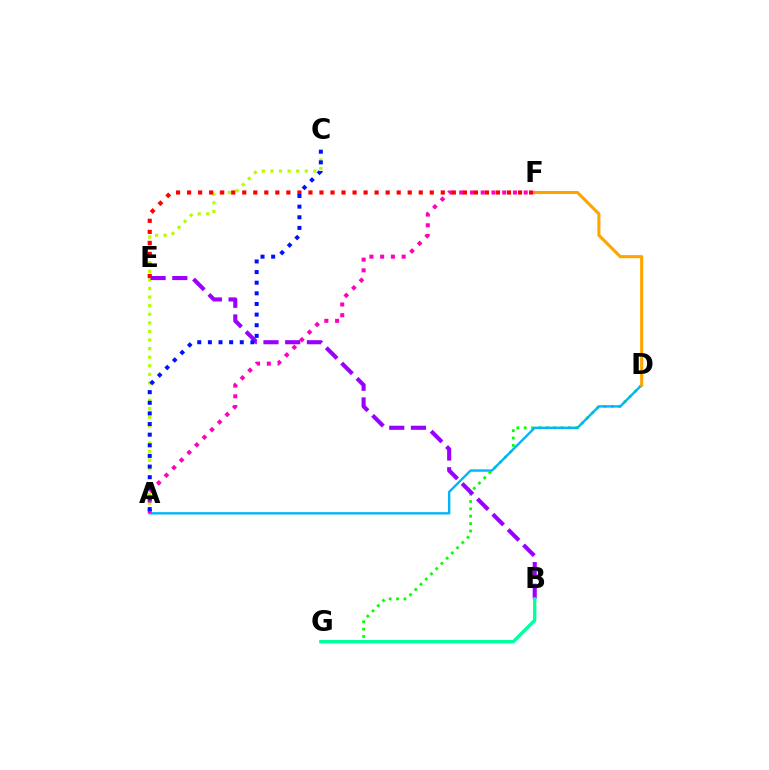{('D', 'G'): [{'color': '#08ff00', 'line_style': 'dotted', 'thickness': 2.0}], ('A', 'C'): [{'color': '#b3ff00', 'line_style': 'dotted', 'thickness': 2.33}, {'color': '#0010ff', 'line_style': 'dotted', 'thickness': 2.89}], ('B', 'E'): [{'color': '#9b00ff', 'line_style': 'dashed', 'thickness': 2.95}], ('A', 'D'): [{'color': '#00b5ff', 'line_style': 'solid', 'thickness': 1.71}], ('D', 'F'): [{'color': '#ffa500', 'line_style': 'solid', 'thickness': 2.23}], ('A', 'F'): [{'color': '#ff00bd', 'line_style': 'dotted', 'thickness': 2.92}], ('B', 'G'): [{'color': '#00ff9d', 'line_style': 'solid', 'thickness': 2.4}], ('E', 'F'): [{'color': '#ff0000', 'line_style': 'dotted', 'thickness': 3.0}]}